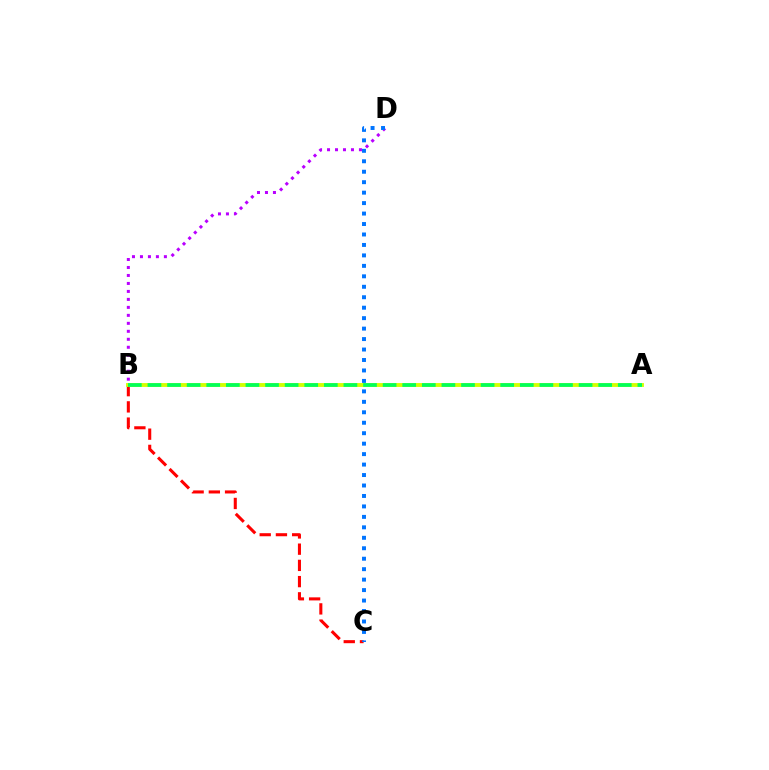{('B', 'C'): [{'color': '#ff0000', 'line_style': 'dashed', 'thickness': 2.2}], ('B', 'D'): [{'color': '#b900ff', 'line_style': 'dotted', 'thickness': 2.17}], ('A', 'B'): [{'color': '#d1ff00', 'line_style': 'solid', 'thickness': 2.78}, {'color': '#00ff5c', 'line_style': 'dashed', 'thickness': 2.66}], ('C', 'D'): [{'color': '#0074ff', 'line_style': 'dotted', 'thickness': 2.84}]}